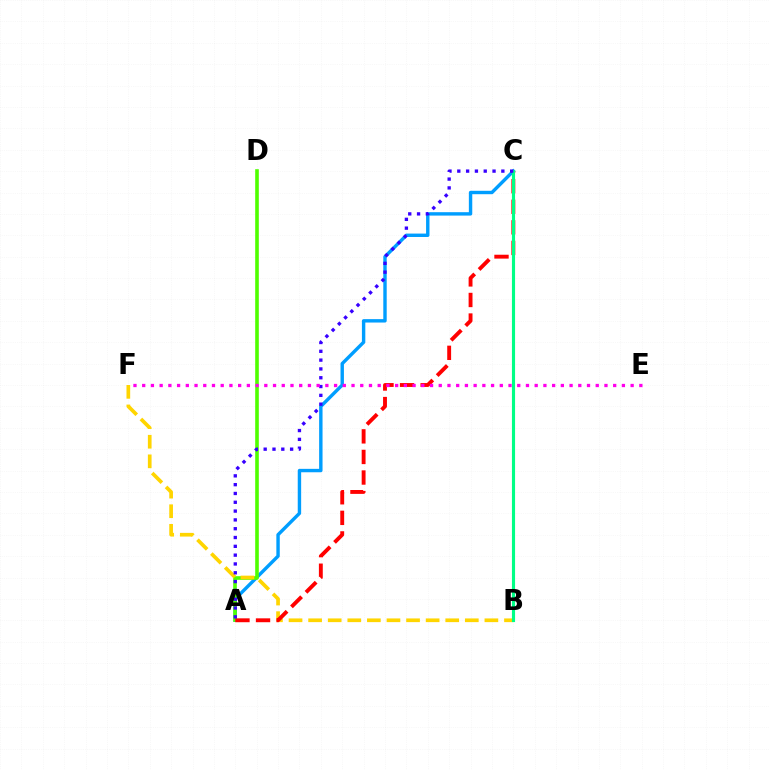{('A', 'C'): [{'color': '#009eff', 'line_style': 'solid', 'thickness': 2.45}, {'color': '#ff0000', 'line_style': 'dashed', 'thickness': 2.8}, {'color': '#3700ff', 'line_style': 'dotted', 'thickness': 2.39}], ('A', 'D'): [{'color': '#4fff00', 'line_style': 'solid', 'thickness': 2.6}], ('B', 'F'): [{'color': '#ffd500', 'line_style': 'dashed', 'thickness': 2.66}], ('B', 'C'): [{'color': '#00ff86', 'line_style': 'solid', 'thickness': 2.26}], ('E', 'F'): [{'color': '#ff00ed', 'line_style': 'dotted', 'thickness': 2.37}]}